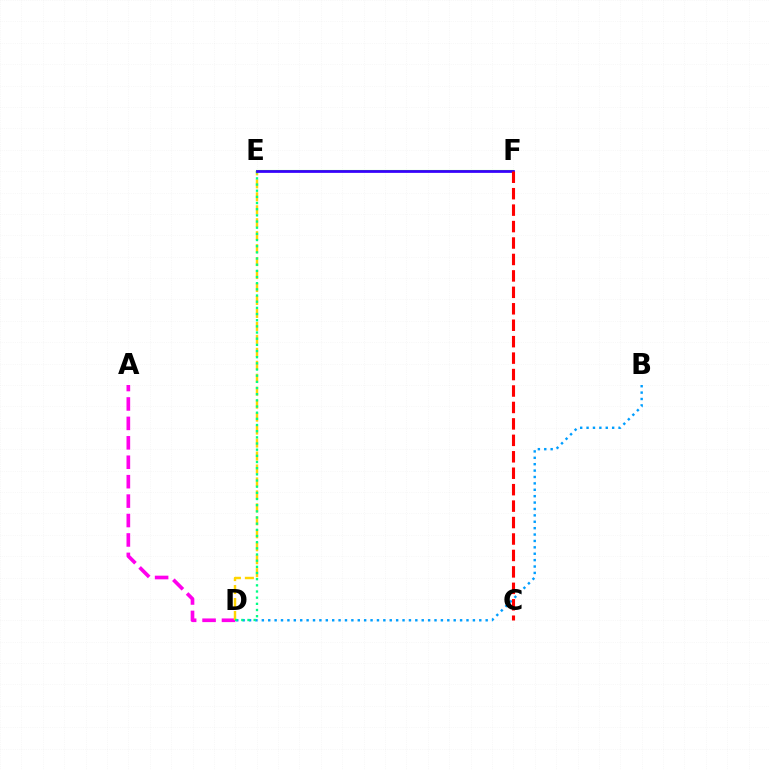{('B', 'D'): [{'color': '#009eff', 'line_style': 'dotted', 'thickness': 1.74}], ('A', 'D'): [{'color': '#ff00ed', 'line_style': 'dashed', 'thickness': 2.64}], ('D', 'E'): [{'color': '#ffd500', 'line_style': 'dashed', 'thickness': 1.76}, {'color': '#00ff86', 'line_style': 'dotted', 'thickness': 1.68}], ('E', 'F'): [{'color': '#4fff00', 'line_style': 'solid', 'thickness': 1.51}, {'color': '#3700ff', 'line_style': 'solid', 'thickness': 1.97}], ('C', 'F'): [{'color': '#ff0000', 'line_style': 'dashed', 'thickness': 2.23}]}